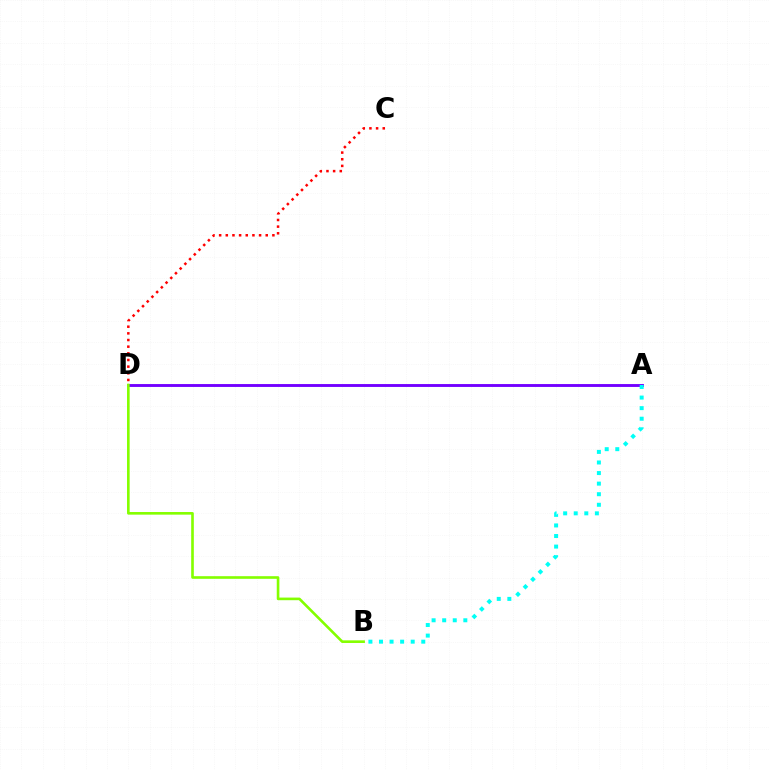{('A', 'D'): [{'color': '#7200ff', 'line_style': 'solid', 'thickness': 2.07}], ('B', 'D'): [{'color': '#84ff00', 'line_style': 'solid', 'thickness': 1.89}], ('C', 'D'): [{'color': '#ff0000', 'line_style': 'dotted', 'thickness': 1.81}], ('A', 'B'): [{'color': '#00fff6', 'line_style': 'dotted', 'thickness': 2.87}]}